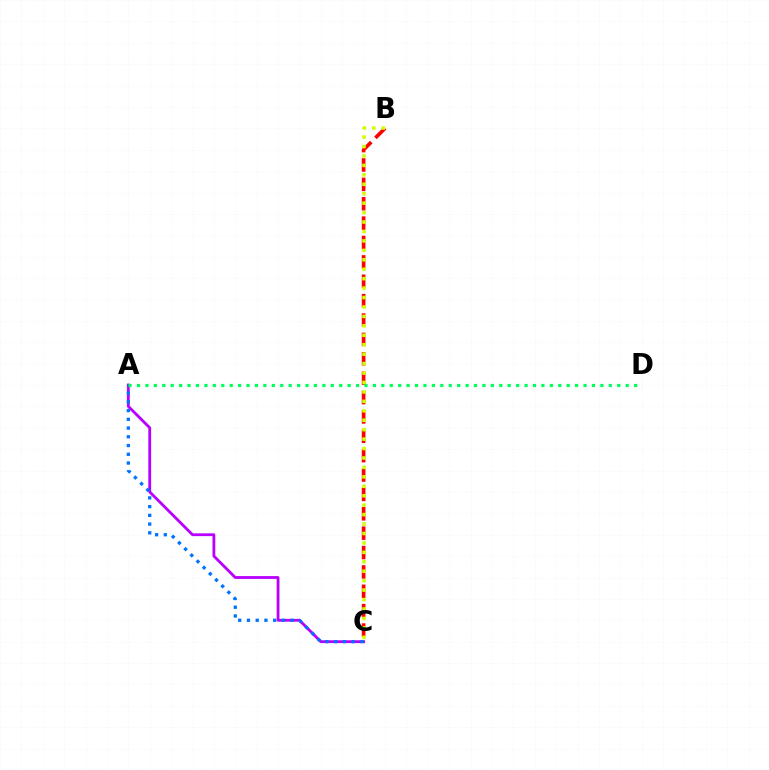{('A', 'C'): [{'color': '#b900ff', 'line_style': 'solid', 'thickness': 2.03}, {'color': '#0074ff', 'line_style': 'dotted', 'thickness': 2.37}], ('B', 'C'): [{'color': '#ff0000', 'line_style': 'dashed', 'thickness': 2.63}, {'color': '#d1ff00', 'line_style': 'dotted', 'thickness': 2.56}], ('A', 'D'): [{'color': '#00ff5c', 'line_style': 'dotted', 'thickness': 2.29}]}